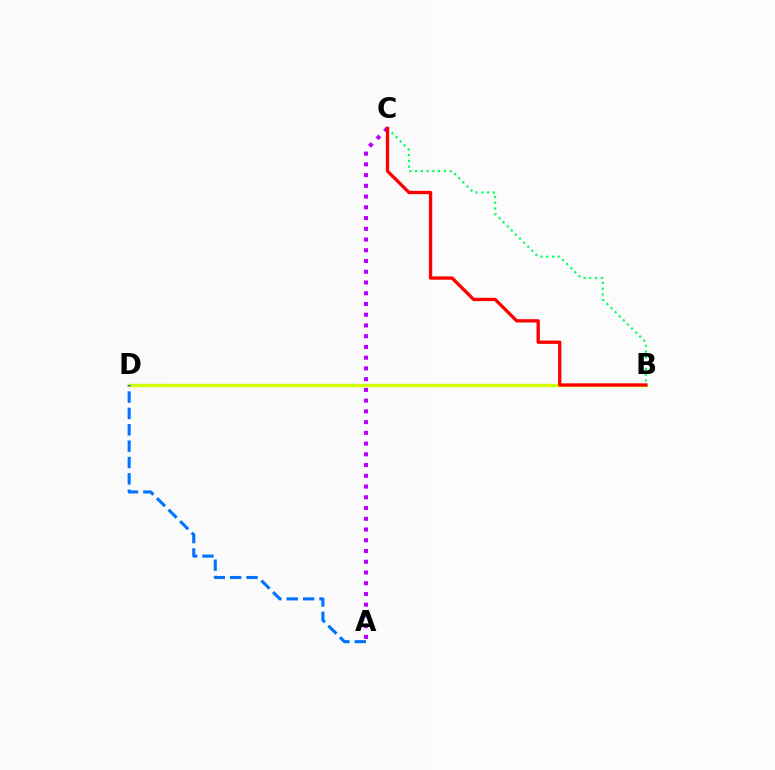{('B', 'D'): [{'color': '#d1ff00', 'line_style': 'solid', 'thickness': 2.44}], ('A', 'C'): [{'color': '#b900ff', 'line_style': 'dotted', 'thickness': 2.92}], ('B', 'C'): [{'color': '#00ff5c', 'line_style': 'dotted', 'thickness': 1.57}, {'color': '#ff0000', 'line_style': 'solid', 'thickness': 2.38}], ('A', 'D'): [{'color': '#0074ff', 'line_style': 'dashed', 'thickness': 2.22}]}